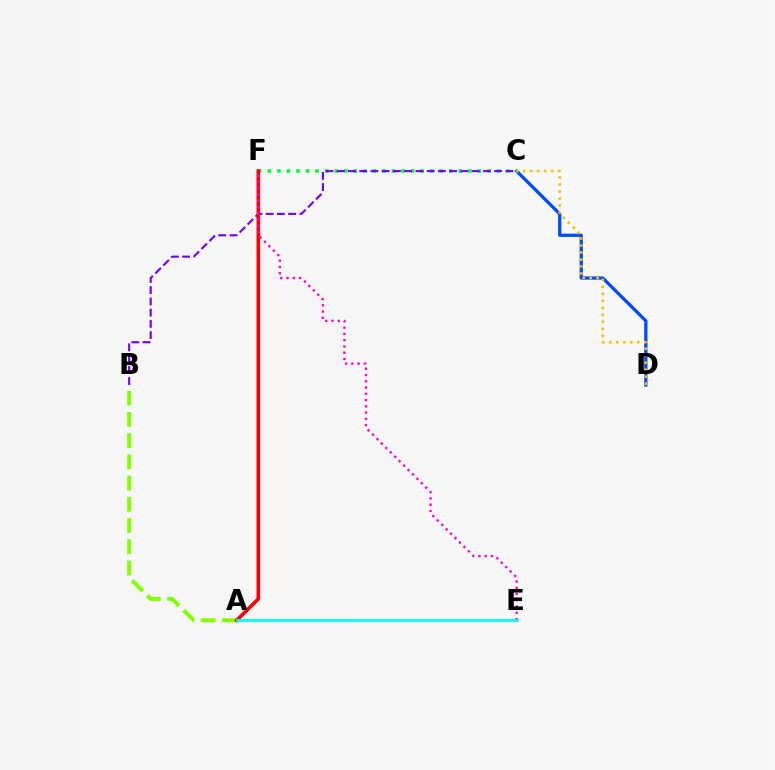{('A', 'B'): [{'color': '#84ff00', 'line_style': 'dashed', 'thickness': 2.88}], ('C', 'D'): [{'color': '#004bff', 'line_style': 'solid', 'thickness': 2.35}, {'color': '#ffbd00', 'line_style': 'dotted', 'thickness': 1.9}], ('C', 'F'): [{'color': '#00ff39', 'line_style': 'dotted', 'thickness': 2.59}], ('B', 'C'): [{'color': '#7200ff', 'line_style': 'dashed', 'thickness': 1.53}], ('A', 'F'): [{'color': '#ff0000', 'line_style': 'solid', 'thickness': 2.62}], ('E', 'F'): [{'color': '#ff00cf', 'line_style': 'dotted', 'thickness': 1.7}], ('A', 'E'): [{'color': '#00fff6', 'line_style': 'solid', 'thickness': 2.01}]}